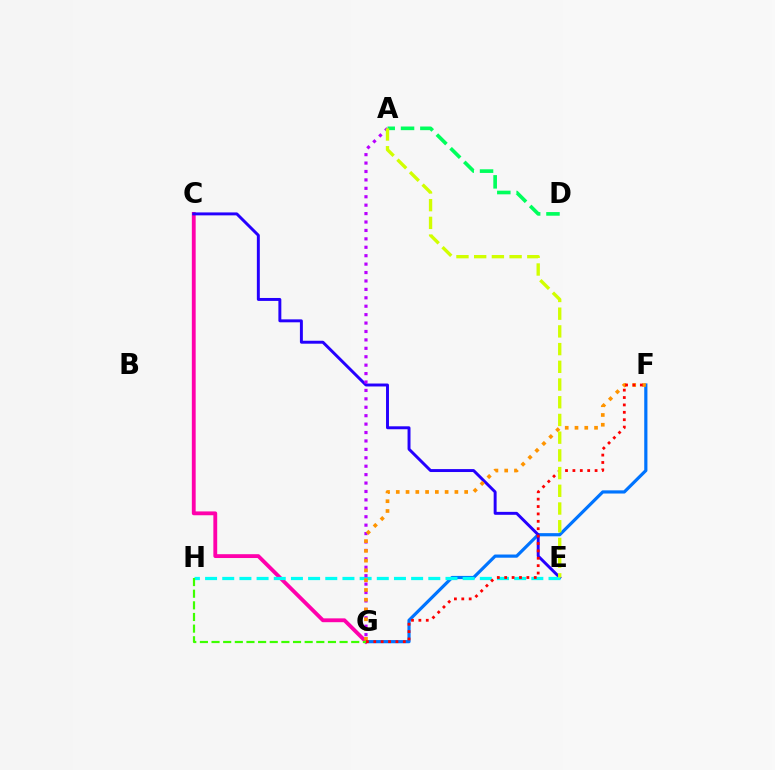{('F', 'G'): [{'color': '#0074ff', 'line_style': 'solid', 'thickness': 2.29}, {'color': '#ff9400', 'line_style': 'dotted', 'thickness': 2.65}, {'color': '#ff0000', 'line_style': 'dotted', 'thickness': 2.01}], ('C', 'G'): [{'color': '#ff00ac', 'line_style': 'solid', 'thickness': 2.76}], ('C', 'E'): [{'color': '#2500ff', 'line_style': 'solid', 'thickness': 2.12}], ('E', 'H'): [{'color': '#00fff6', 'line_style': 'dashed', 'thickness': 2.33}], ('A', 'D'): [{'color': '#00ff5c', 'line_style': 'dashed', 'thickness': 2.63}], ('A', 'G'): [{'color': '#b900ff', 'line_style': 'dotted', 'thickness': 2.29}], ('G', 'H'): [{'color': '#3dff00', 'line_style': 'dashed', 'thickness': 1.58}], ('A', 'E'): [{'color': '#d1ff00', 'line_style': 'dashed', 'thickness': 2.41}]}